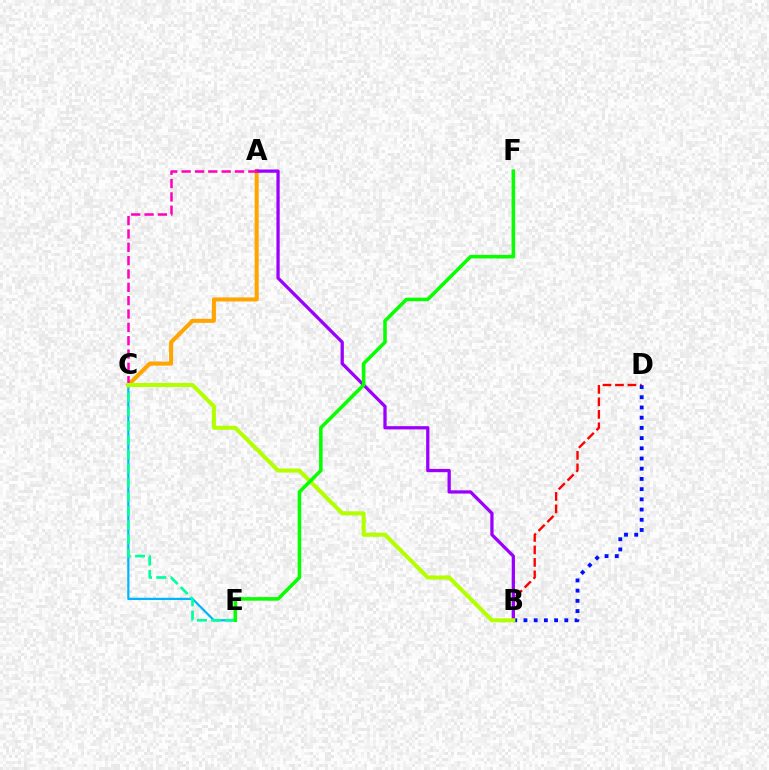{('A', 'C'): [{'color': '#ffa500', 'line_style': 'solid', 'thickness': 2.91}, {'color': '#ff00bd', 'line_style': 'dashed', 'thickness': 1.81}], ('B', 'D'): [{'color': '#ff0000', 'line_style': 'dashed', 'thickness': 1.69}, {'color': '#0010ff', 'line_style': 'dotted', 'thickness': 2.77}], ('C', 'E'): [{'color': '#00b5ff', 'line_style': 'solid', 'thickness': 1.59}, {'color': '#00ff9d', 'line_style': 'dashed', 'thickness': 1.93}], ('A', 'B'): [{'color': '#9b00ff', 'line_style': 'solid', 'thickness': 2.35}], ('B', 'C'): [{'color': '#b3ff00', 'line_style': 'solid', 'thickness': 2.91}], ('E', 'F'): [{'color': '#08ff00', 'line_style': 'solid', 'thickness': 2.55}]}